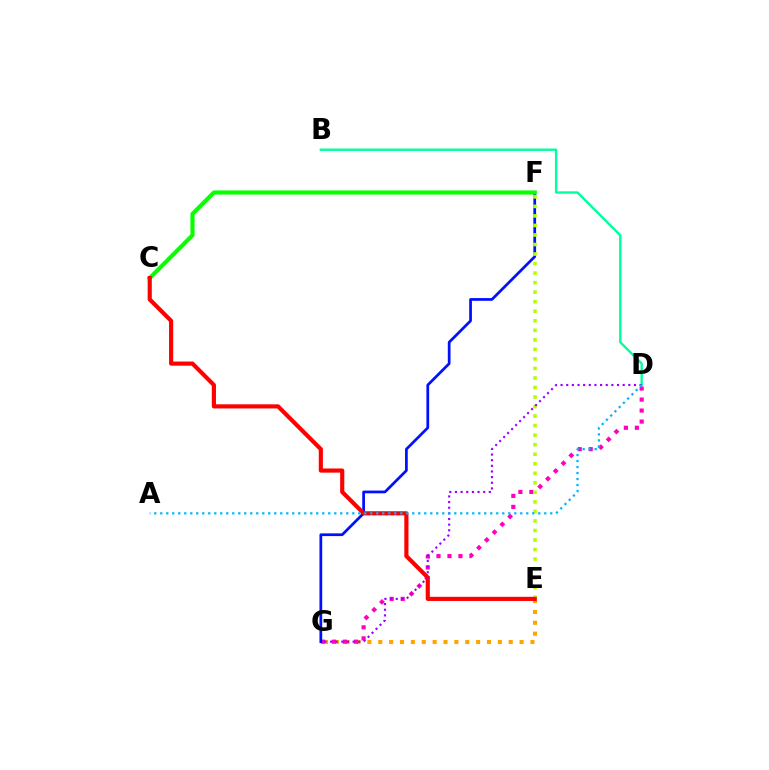{('B', 'D'): [{'color': '#00ff9d', 'line_style': 'solid', 'thickness': 1.71}], ('E', 'G'): [{'color': '#ffa500', 'line_style': 'dotted', 'thickness': 2.95}], ('D', 'G'): [{'color': '#ff00bd', 'line_style': 'dotted', 'thickness': 2.99}, {'color': '#9b00ff', 'line_style': 'dotted', 'thickness': 1.53}], ('F', 'G'): [{'color': '#0010ff', 'line_style': 'solid', 'thickness': 1.96}], ('E', 'F'): [{'color': '#b3ff00', 'line_style': 'dotted', 'thickness': 2.59}], ('C', 'F'): [{'color': '#08ff00', 'line_style': 'solid', 'thickness': 2.98}], ('C', 'E'): [{'color': '#ff0000', 'line_style': 'solid', 'thickness': 2.99}], ('A', 'D'): [{'color': '#00b5ff', 'line_style': 'dotted', 'thickness': 1.63}]}